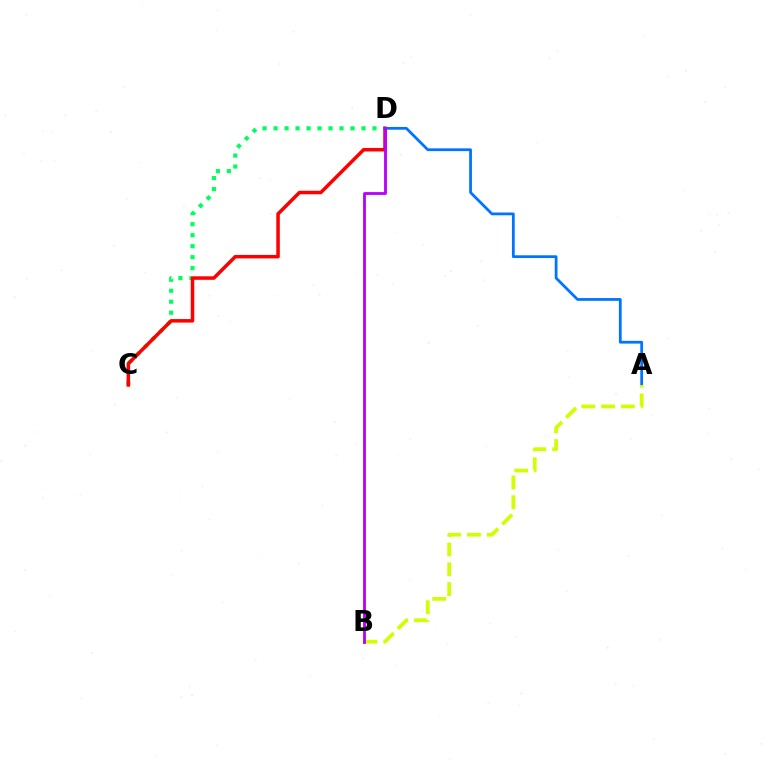{('C', 'D'): [{'color': '#00ff5c', 'line_style': 'dotted', 'thickness': 2.99}, {'color': '#ff0000', 'line_style': 'solid', 'thickness': 2.52}], ('A', 'D'): [{'color': '#0074ff', 'line_style': 'solid', 'thickness': 1.99}], ('A', 'B'): [{'color': '#d1ff00', 'line_style': 'dashed', 'thickness': 2.69}], ('B', 'D'): [{'color': '#b900ff', 'line_style': 'solid', 'thickness': 2.03}]}